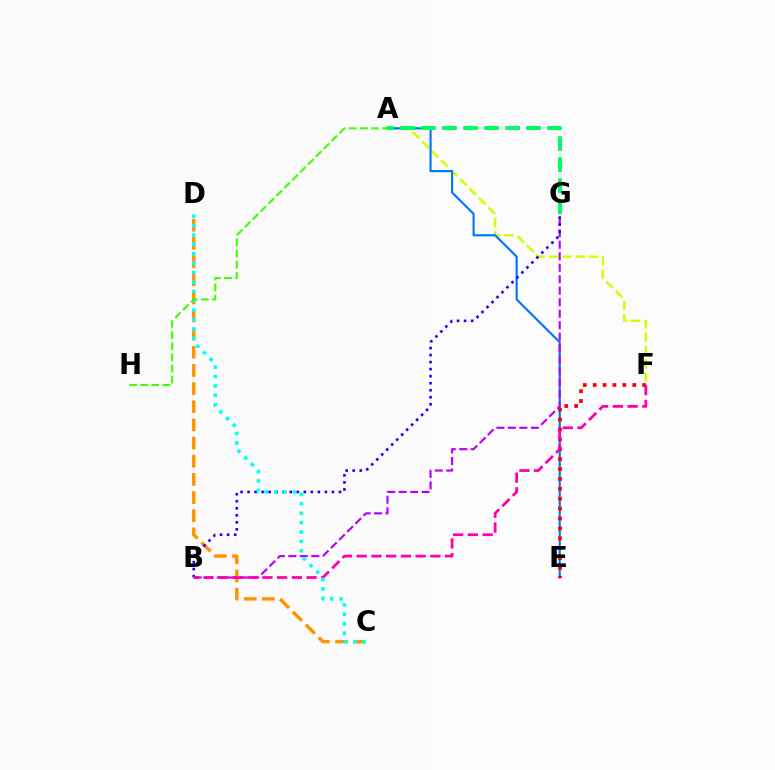{('A', 'F'): [{'color': '#d1ff00', 'line_style': 'dashed', 'thickness': 1.81}], ('A', 'E'): [{'color': '#0074ff', 'line_style': 'solid', 'thickness': 1.54}], ('B', 'G'): [{'color': '#b900ff', 'line_style': 'dashed', 'thickness': 1.56}, {'color': '#2500ff', 'line_style': 'dotted', 'thickness': 1.91}], ('E', 'F'): [{'color': '#ff0000', 'line_style': 'dotted', 'thickness': 2.69}], ('A', 'G'): [{'color': '#00ff5c', 'line_style': 'dashed', 'thickness': 2.86}], ('C', 'D'): [{'color': '#ff9400', 'line_style': 'dashed', 'thickness': 2.47}, {'color': '#00fff6', 'line_style': 'dotted', 'thickness': 2.56}], ('B', 'F'): [{'color': '#ff00ac', 'line_style': 'dashed', 'thickness': 2.0}], ('A', 'H'): [{'color': '#3dff00', 'line_style': 'dashed', 'thickness': 1.51}]}